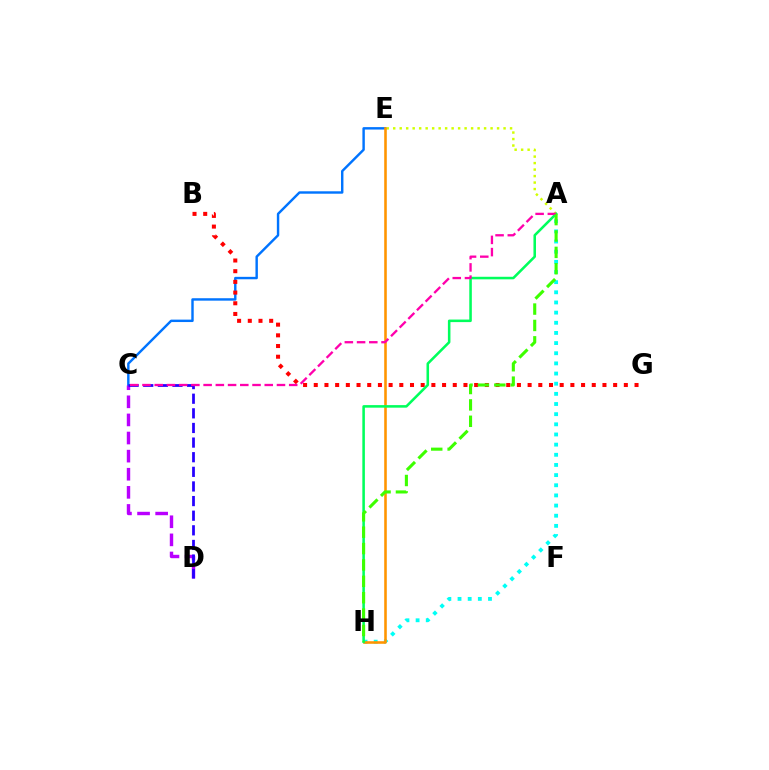{('A', 'E'): [{'color': '#d1ff00', 'line_style': 'dotted', 'thickness': 1.76}], ('C', 'E'): [{'color': '#0074ff', 'line_style': 'solid', 'thickness': 1.75}], ('C', 'D'): [{'color': '#b900ff', 'line_style': 'dashed', 'thickness': 2.46}, {'color': '#2500ff', 'line_style': 'dashed', 'thickness': 1.99}], ('A', 'H'): [{'color': '#00fff6', 'line_style': 'dotted', 'thickness': 2.76}, {'color': '#00ff5c', 'line_style': 'solid', 'thickness': 1.83}, {'color': '#3dff00', 'line_style': 'dashed', 'thickness': 2.23}], ('B', 'G'): [{'color': '#ff0000', 'line_style': 'dotted', 'thickness': 2.91}], ('E', 'H'): [{'color': '#ff9400', 'line_style': 'solid', 'thickness': 1.86}], ('A', 'C'): [{'color': '#ff00ac', 'line_style': 'dashed', 'thickness': 1.66}]}